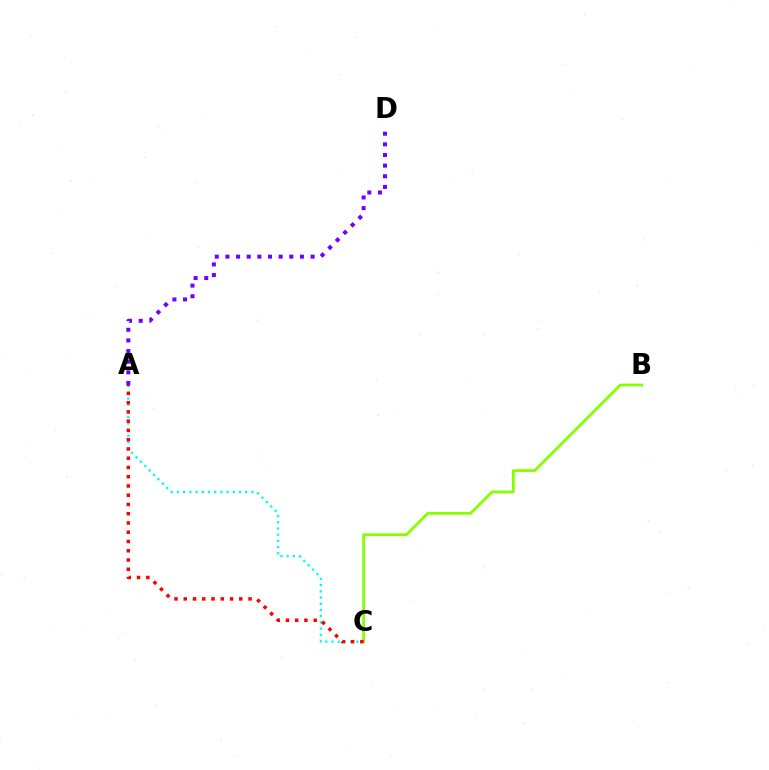{('B', 'C'): [{'color': '#84ff00', 'line_style': 'solid', 'thickness': 1.99}], ('A', 'D'): [{'color': '#7200ff', 'line_style': 'dotted', 'thickness': 2.89}], ('A', 'C'): [{'color': '#00fff6', 'line_style': 'dotted', 'thickness': 1.69}, {'color': '#ff0000', 'line_style': 'dotted', 'thickness': 2.51}]}